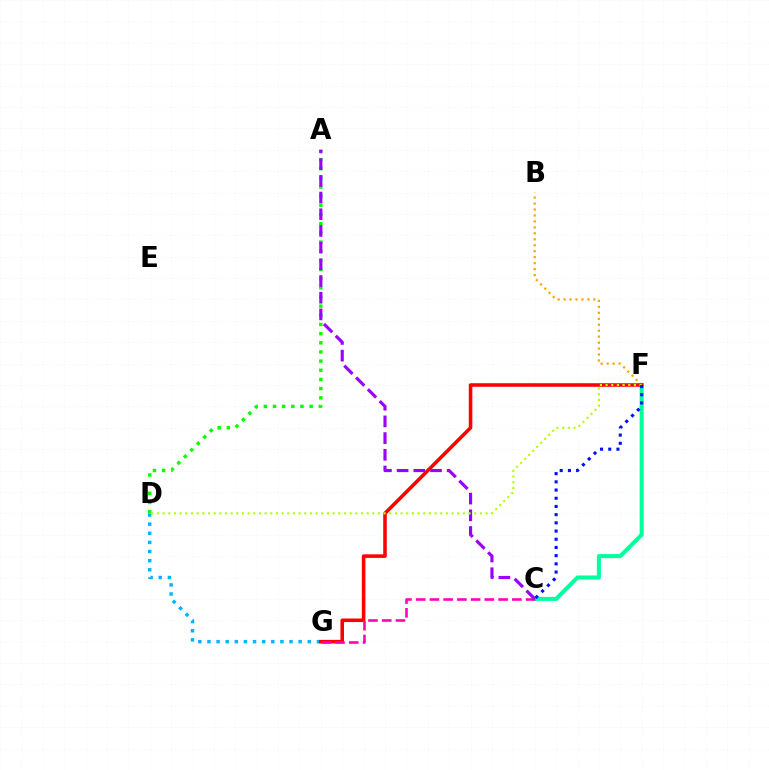{('D', 'G'): [{'color': '#00b5ff', 'line_style': 'dotted', 'thickness': 2.48}], ('B', 'F'): [{'color': '#ffa500', 'line_style': 'dotted', 'thickness': 1.62}], ('A', 'D'): [{'color': '#08ff00', 'line_style': 'dotted', 'thickness': 2.49}], ('C', 'F'): [{'color': '#00ff9d', 'line_style': 'solid', 'thickness': 2.92}, {'color': '#0010ff', 'line_style': 'dotted', 'thickness': 2.23}], ('F', 'G'): [{'color': '#ff0000', 'line_style': 'solid', 'thickness': 2.57}], ('C', 'G'): [{'color': '#ff00bd', 'line_style': 'dashed', 'thickness': 1.87}], ('A', 'C'): [{'color': '#9b00ff', 'line_style': 'dashed', 'thickness': 2.27}], ('D', 'F'): [{'color': '#b3ff00', 'line_style': 'dotted', 'thickness': 1.54}]}